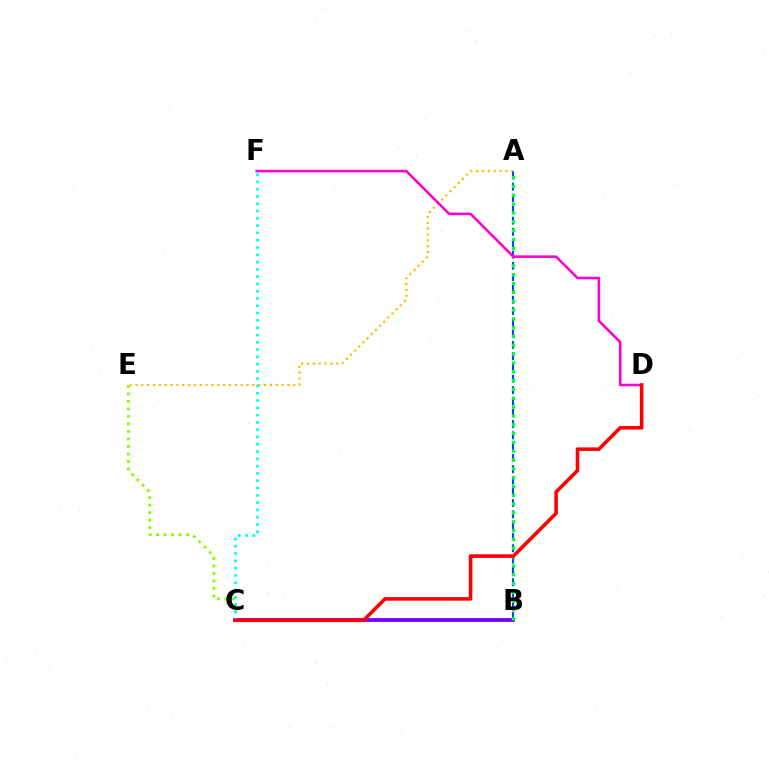{('B', 'C'): [{'color': '#7200ff', 'line_style': 'solid', 'thickness': 2.75}], ('A', 'E'): [{'color': '#ffbd00', 'line_style': 'dotted', 'thickness': 1.59}], ('C', 'E'): [{'color': '#84ff00', 'line_style': 'dotted', 'thickness': 2.04}], ('A', 'B'): [{'color': '#004bff', 'line_style': 'dashed', 'thickness': 1.53}, {'color': '#00ff39', 'line_style': 'dotted', 'thickness': 2.4}], ('C', 'F'): [{'color': '#00fff6', 'line_style': 'dotted', 'thickness': 1.98}], ('D', 'F'): [{'color': '#ff00cf', 'line_style': 'solid', 'thickness': 1.85}], ('C', 'D'): [{'color': '#ff0000', 'line_style': 'solid', 'thickness': 2.58}]}